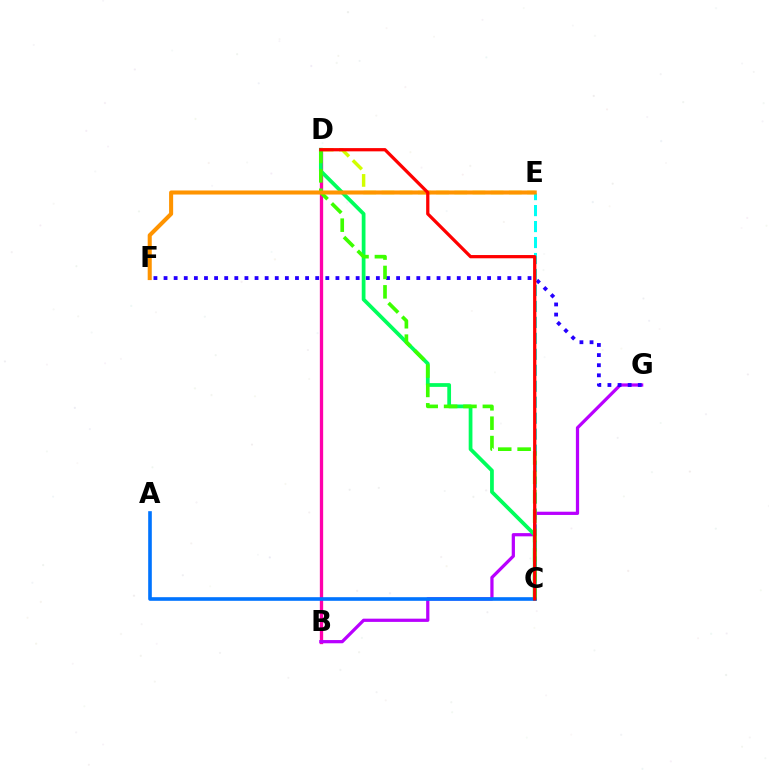{('C', 'E'): [{'color': '#00fff6', 'line_style': 'dashed', 'thickness': 2.17}], ('B', 'D'): [{'color': '#ff00ac', 'line_style': 'solid', 'thickness': 2.38}], ('B', 'G'): [{'color': '#b900ff', 'line_style': 'solid', 'thickness': 2.33}], ('C', 'D'): [{'color': '#00ff5c', 'line_style': 'solid', 'thickness': 2.7}, {'color': '#3dff00', 'line_style': 'dashed', 'thickness': 2.63}, {'color': '#ff0000', 'line_style': 'solid', 'thickness': 2.34}], ('F', 'G'): [{'color': '#2500ff', 'line_style': 'dotted', 'thickness': 2.75}], ('A', 'C'): [{'color': '#0074ff', 'line_style': 'solid', 'thickness': 2.61}], ('D', 'E'): [{'color': '#d1ff00', 'line_style': 'dashed', 'thickness': 2.47}], ('E', 'F'): [{'color': '#ff9400', 'line_style': 'solid', 'thickness': 2.92}]}